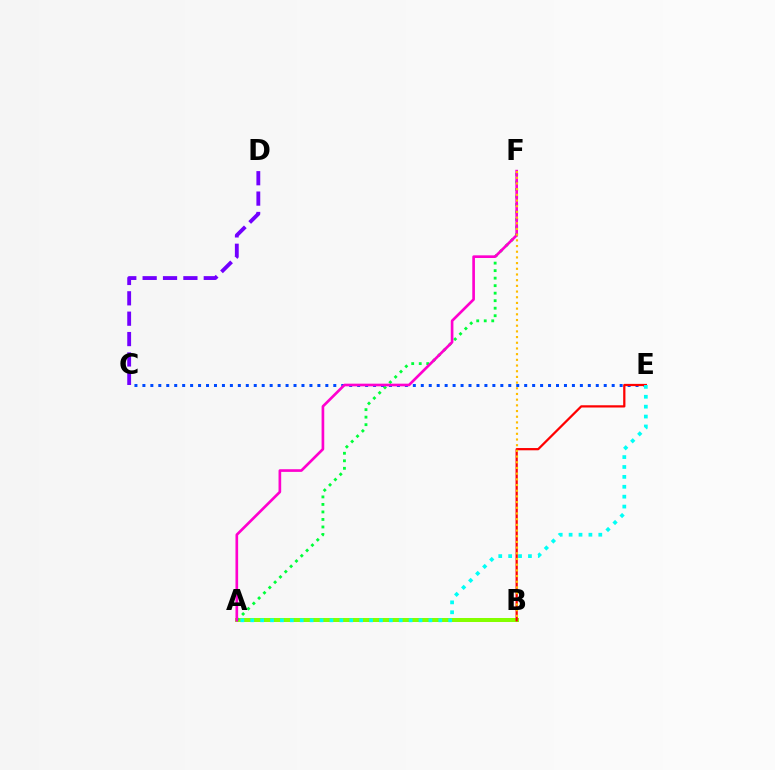{('A', 'B'): [{'color': '#84ff00', 'line_style': 'solid', 'thickness': 2.88}], ('A', 'F'): [{'color': '#00ff39', 'line_style': 'dotted', 'thickness': 2.04}, {'color': '#ff00cf', 'line_style': 'solid', 'thickness': 1.92}], ('C', 'E'): [{'color': '#004bff', 'line_style': 'dotted', 'thickness': 2.16}], ('B', 'E'): [{'color': '#ff0000', 'line_style': 'solid', 'thickness': 1.62}], ('A', 'E'): [{'color': '#00fff6', 'line_style': 'dotted', 'thickness': 2.69}], ('B', 'F'): [{'color': '#ffbd00', 'line_style': 'dotted', 'thickness': 1.55}], ('C', 'D'): [{'color': '#7200ff', 'line_style': 'dashed', 'thickness': 2.77}]}